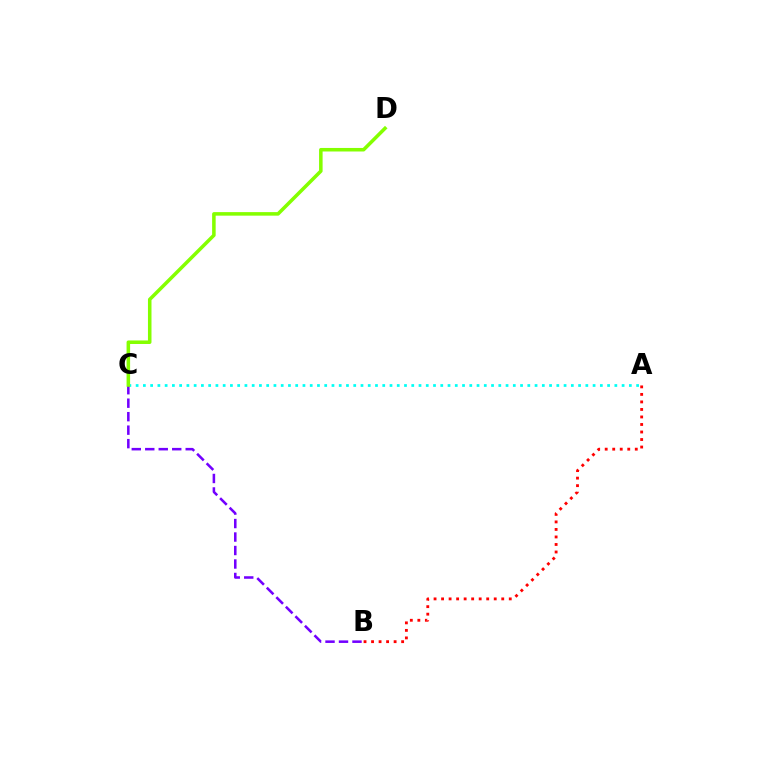{('A', 'C'): [{'color': '#00fff6', 'line_style': 'dotted', 'thickness': 1.97}], ('B', 'C'): [{'color': '#7200ff', 'line_style': 'dashed', 'thickness': 1.83}], ('C', 'D'): [{'color': '#84ff00', 'line_style': 'solid', 'thickness': 2.55}], ('A', 'B'): [{'color': '#ff0000', 'line_style': 'dotted', 'thickness': 2.04}]}